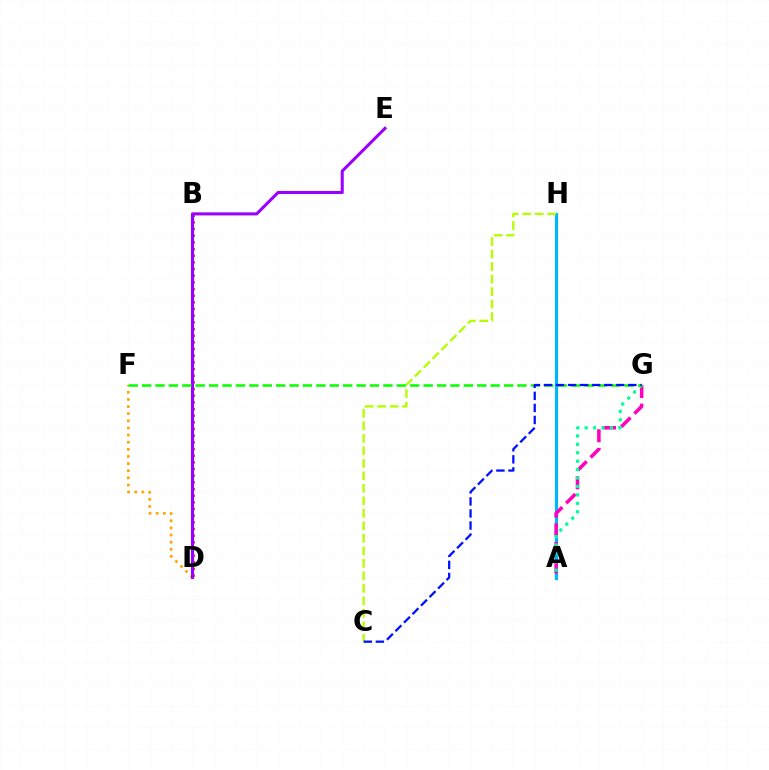{('A', 'H'): [{'color': '#00b5ff', 'line_style': 'solid', 'thickness': 2.27}], ('C', 'H'): [{'color': '#b3ff00', 'line_style': 'dashed', 'thickness': 1.7}], ('B', 'D'): [{'color': '#ff0000', 'line_style': 'dotted', 'thickness': 1.81}], ('A', 'G'): [{'color': '#ff00bd', 'line_style': 'dashed', 'thickness': 2.53}, {'color': '#00ff9d', 'line_style': 'dotted', 'thickness': 2.29}], ('D', 'F'): [{'color': '#ffa500', 'line_style': 'dotted', 'thickness': 1.94}], ('D', 'E'): [{'color': '#9b00ff', 'line_style': 'solid', 'thickness': 2.2}], ('F', 'G'): [{'color': '#08ff00', 'line_style': 'dashed', 'thickness': 1.82}], ('C', 'G'): [{'color': '#0010ff', 'line_style': 'dashed', 'thickness': 1.64}]}